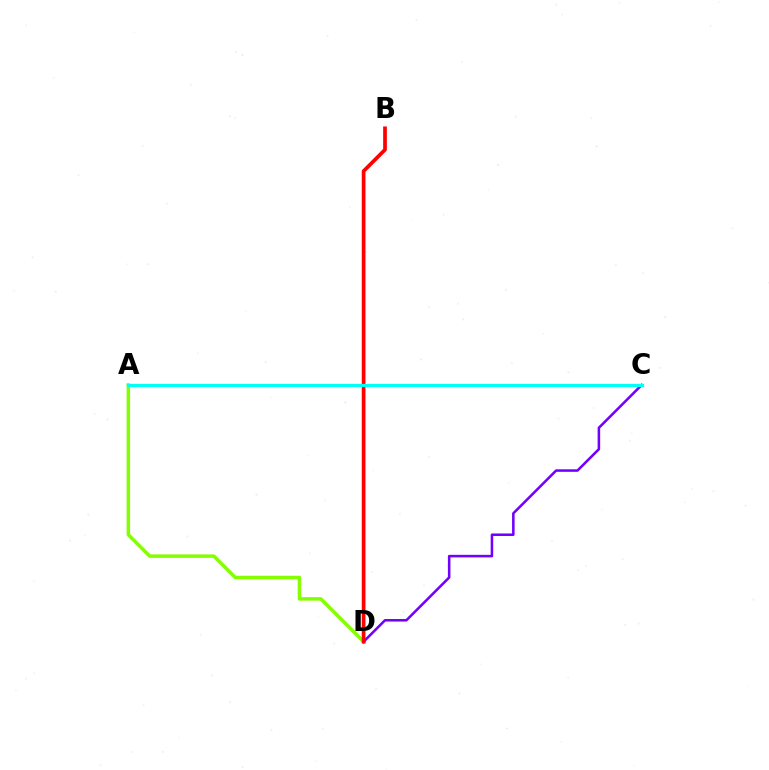{('A', 'D'): [{'color': '#84ff00', 'line_style': 'solid', 'thickness': 2.51}], ('C', 'D'): [{'color': '#7200ff', 'line_style': 'solid', 'thickness': 1.84}], ('B', 'D'): [{'color': '#ff0000', 'line_style': 'solid', 'thickness': 2.67}], ('A', 'C'): [{'color': '#00fff6', 'line_style': 'solid', 'thickness': 2.34}]}